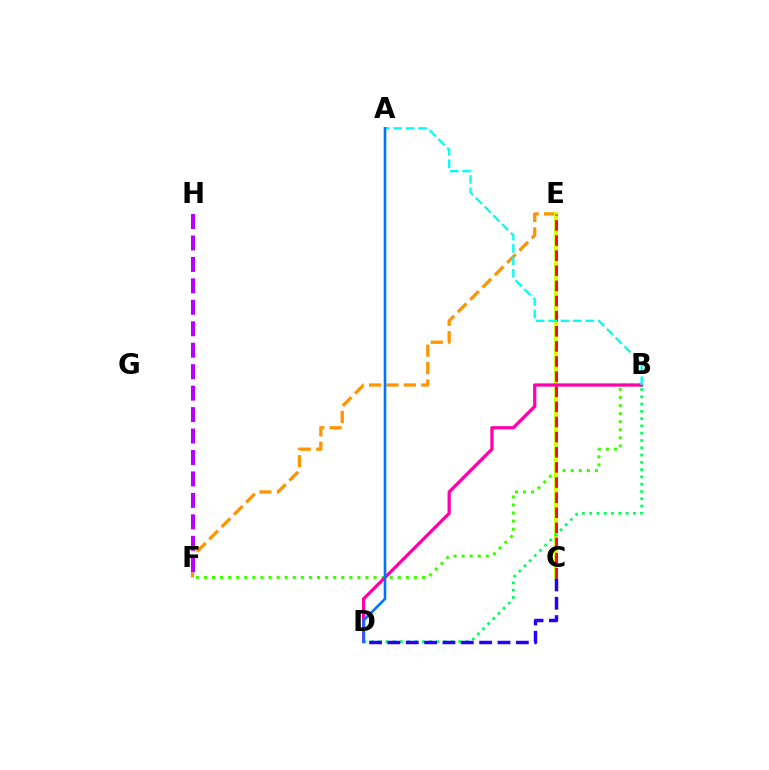{('B', 'F'): [{'color': '#3dff00', 'line_style': 'dotted', 'thickness': 2.19}], ('E', 'F'): [{'color': '#ff9400', 'line_style': 'dashed', 'thickness': 2.37}], ('C', 'E'): [{'color': '#d1ff00', 'line_style': 'solid', 'thickness': 2.92}, {'color': '#ff0000', 'line_style': 'dashed', 'thickness': 2.05}], ('B', 'D'): [{'color': '#ff00ac', 'line_style': 'solid', 'thickness': 2.34}, {'color': '#00ff5c', 'line_style': 'dotted', 'thickness': 1.98}], ('F', 'H'): [{'color': '#b900ff', 'line_style': 'dashed', 'thickness': 2.91}], ('A', 'B'): [{'color': '#00fff6', 'line_style': 'dashed', 'thickness': 1.68}], ('A', 'D'): [{'color': '#0074ff', 'line_style': 'solid', 'thickness': 1.87}], ('C', 'D'): [{'color': '#2500ff', 'line_style': 'dashed', 'thickness': 2.49}]}